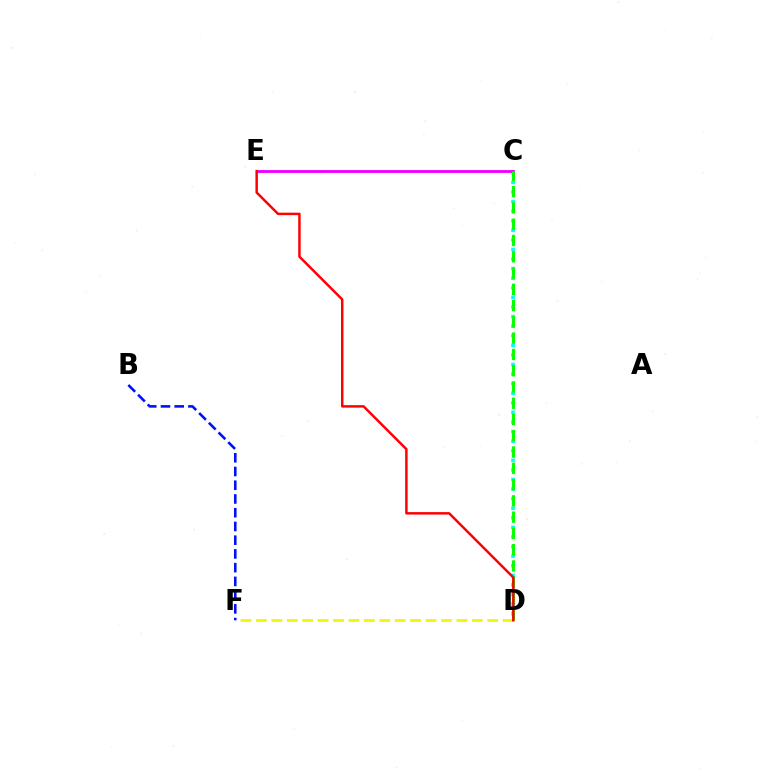{('C', 'D'): [{'color': '#00fff6', 'line_style': 'dotted', 'thickness': 2.6}, {'color': '#08ff00', 'line_style': 'dashed', 'thickness': 2.21}], ('D', 'F'): [{'color': '#fcf500', 'line_style': 'dashed', 'thickness': 2.09}], ('C', 'E'): [{'color': '#ee00ff', 'line_style': 'solid', 'thickness': 2.04}], ('B', 'F'): [{'color': '#0010ff', 'line_style': 'dashed', 'thickness': 1.87}], ('D', 'E'): [{'color': '#ff0000', 'line_style': 'solid', 'thickness': 1.78}]}